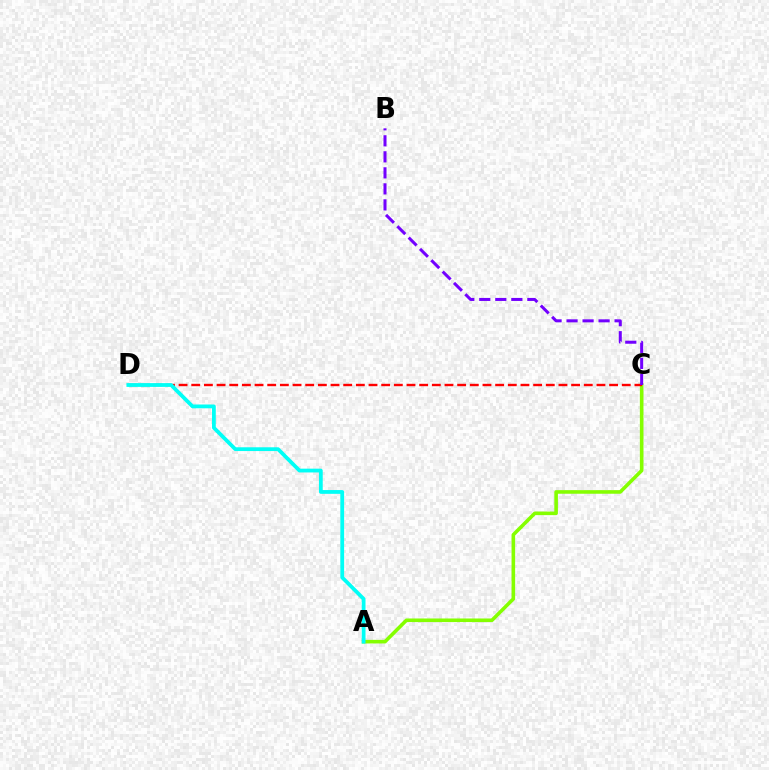{('A', 'C'): [{'color': '#84ff00', 'line_style': 'solid', 'thickness': 2.59}], ('C', 'D'): [{'color': '#ff0000', 'line_style': 'dashed', 'thickness': 1.72}], ('A', 'D'): [{'color': '#00fff6', 'line_style': 'solid', 'thickness': 2.72}], ('B', 'C'): [{'color': '#7200ff', 'line_style': 'dashed', 'thickness': 2.18}]}